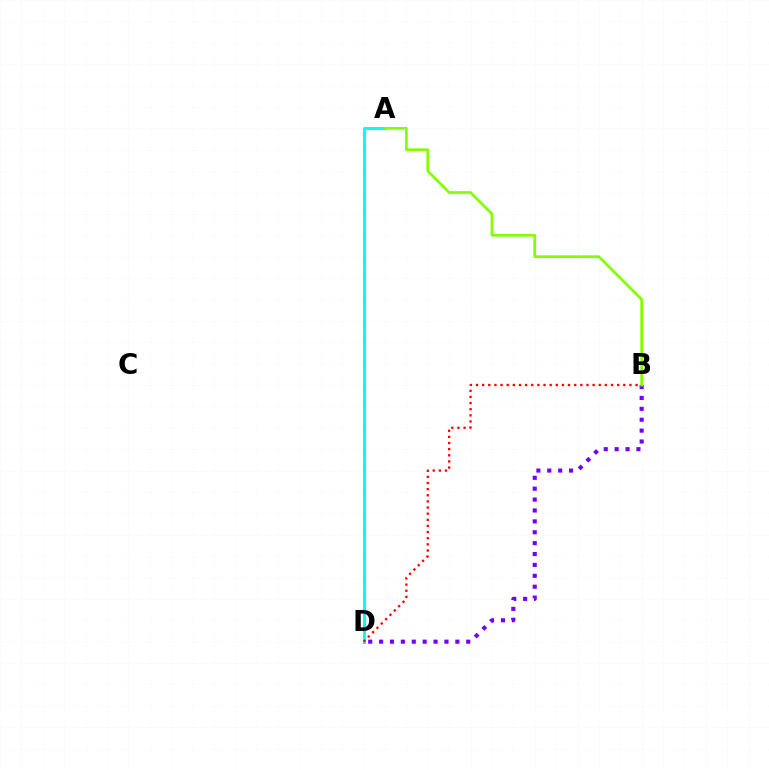{('A', 'D'): [{'color': '#00fff6', 'line_style': 'solid', 'thickness': 2.19}], ('B', 'D'): [{'color': '#ff0000', 'line_style': 'dotted', 'thickness': 1.67}, {'color': '#7200ff', 'line_style': 'dotted', 'thickness': 2.96}], ('A', 'B'): [{'color': '#84ff00', 'line_style': 'solid', 'thickness': 1.97}]}